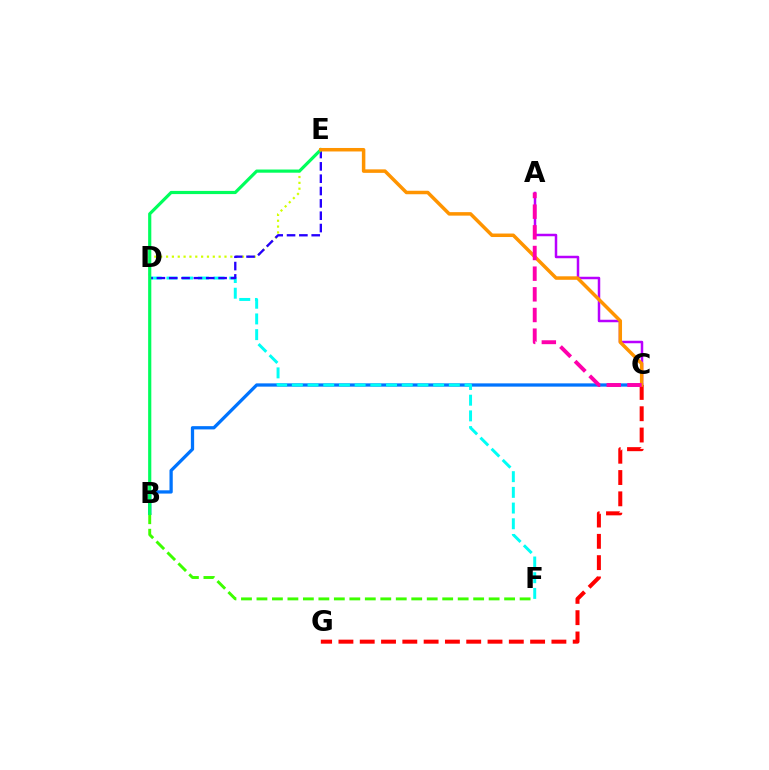{('B', 'C'): [{'color': '#0074ff', 'line_style': 'solid', 'thickness': 2.35}], ('D', 'E'): [{'color': '#d1ff00', 'line_style': 'dotted', 'thickness': 1.59}, {'color': '#2500ff', 'line_style': 'dashed', 'thickness': 1.68}], ('A', 'C'): [{'color': '#b900ff', 'line_style': 'solid', 'thickness': 1.8}, {'color': '#ff00ac', 'line_style': 'dashed', 'thickness': 2.81}], ('C', 'G'): [{'color': '#ff0000', 'line_style': 'dashed', 'thickness': 2.89}], ('D', 'F'): [{'color': '#00fff6', 'line_style': 'dashed', 'thickness': 2.13}], ('B', 'F'): [{'color': '#3dff00', 'line_style': 'dashed', 'thickness': 2.1}], ('B', 'E'): [{'color': '#00ff5c', 'line_style': 'solid', 'thickness': 2.29}], ('C', 'E'): [{'color': '#ff9400', 'line_style': 'solid', 'thickness': 2.52}]}